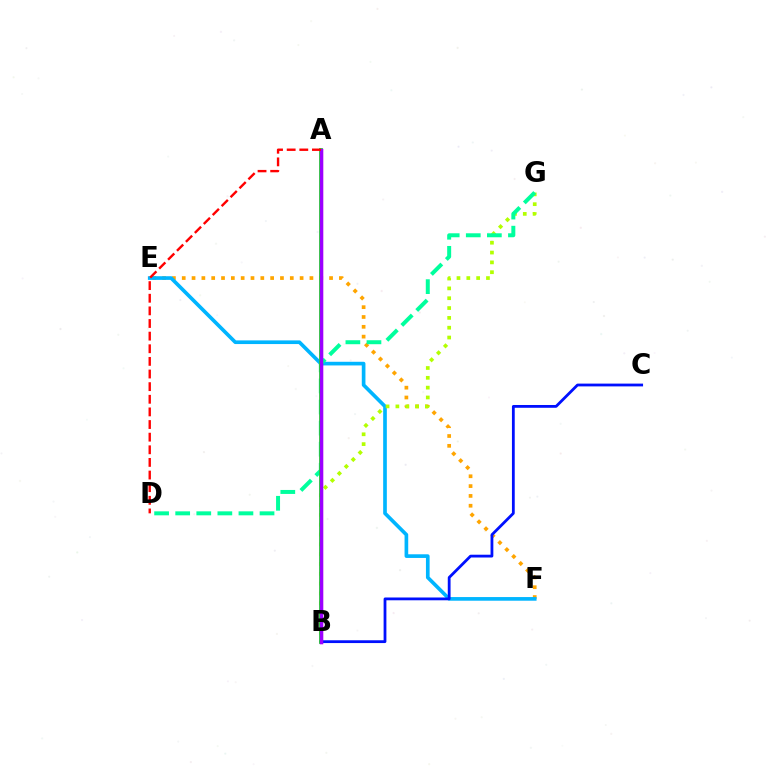{('E', 'F'): [{'color': '#ffa500', 'line_style': 'dotted', 'thickness': 2.67}, {'color': '#00b5ff', 'line_style': 'solid', 'thickness': 2.64}], ('A', 'B'): [{'color': '#ff00bd', 'line_style': 'solid', 'thickness': 2.29}, {'color': '#08ff00', 'line_style': 'solid', 'thickness': 2.71}, {'color': '#9b00ff', 'line_style': 'solid', 'thickness': 2.5}], ('B', 'G'): [{'color': '#b3ff00', 'line_style': 'dotted', 'thickness': 2.67}], ('B', 'C'): [{'color': '#0010ff', 'line_style': 'solid', 'thickness': 2.01}], ('D', 'G'): [{'color': '#00ff9d', 'line_style': 'dashed', 'thickness': 2.86}], ('A', 'D'): [{'color': '#ff0000', 'line_style': 'dashed', 'thickness': 1.72}]}